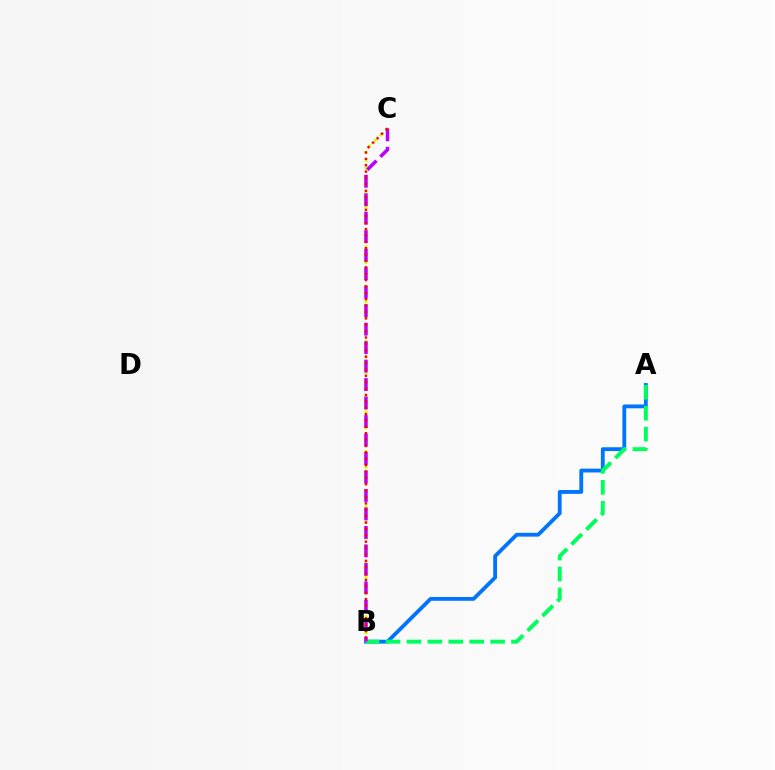{('A', 'B'): [{'color': '#0074ff', 'line_style': 'solid', 'thickness': 2.75}, {'color': '#00ff5c', 'line_style': 'dashed', 'thickness': 2.84}], ('B', 'C'): [{'color': '#d1ff00', 'line_style': 'dotted', 'thickness': 2.14}, {'color': '#b900ff', 'line_style': 'dashed', 'thickness': 2.51}, {'color': '#ff0000', 'line_style': 'dotted', 'thickness': 1.73}]}